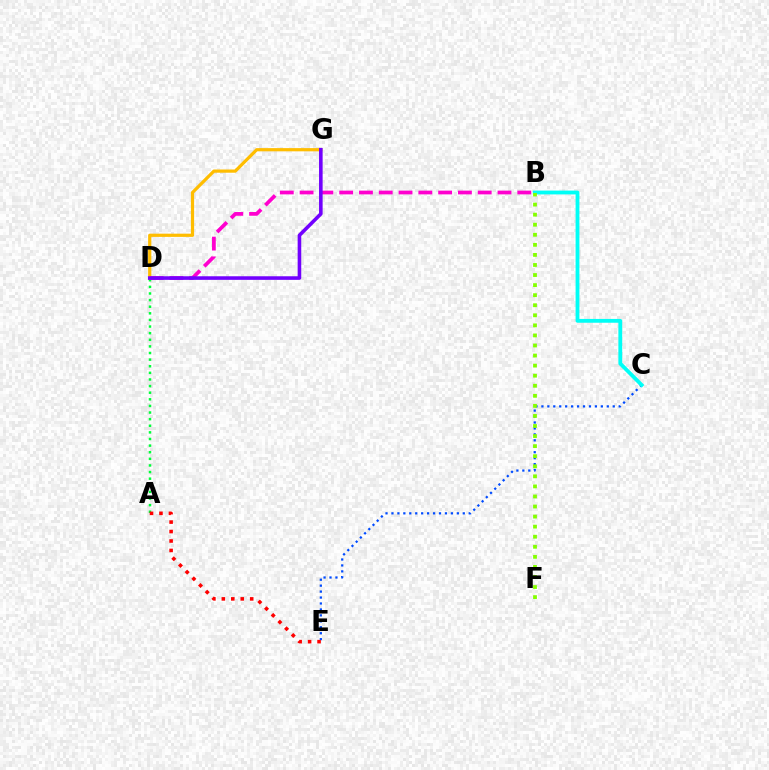{('A', 'D'): [{'color': '#00ff39', 'line_style': 'dotted', 'thickness': 1.8}], ('D', 'G'): [{'color': '#ffbd00', 'line_style': 'solid', 'thickness': 2.31}, {'color': '#7200ff', 'line_style': 'solid', 'thickness': 2.58}], ('C', 'E'): [{'color': '#004bff', 'line_style': 'dotted', 'thickness': 1.62}], ('B', 'D'): [{'color': '#ff00cf', 'line_style': 'dashed', 'thickness': 2.69}], ('A', 'E'): [{'color': '#ff0000', 'line_style': 'dotted', 'thickness': 2.57}], ('B', 'C'): [{'color': '#00fff6', 'line_style': 'solid', 'thickness': 2.74}], ('B', 'F'): [{'color': '#84ff00', 'line_style': 'dotted', 'thickness': 2.73}]}